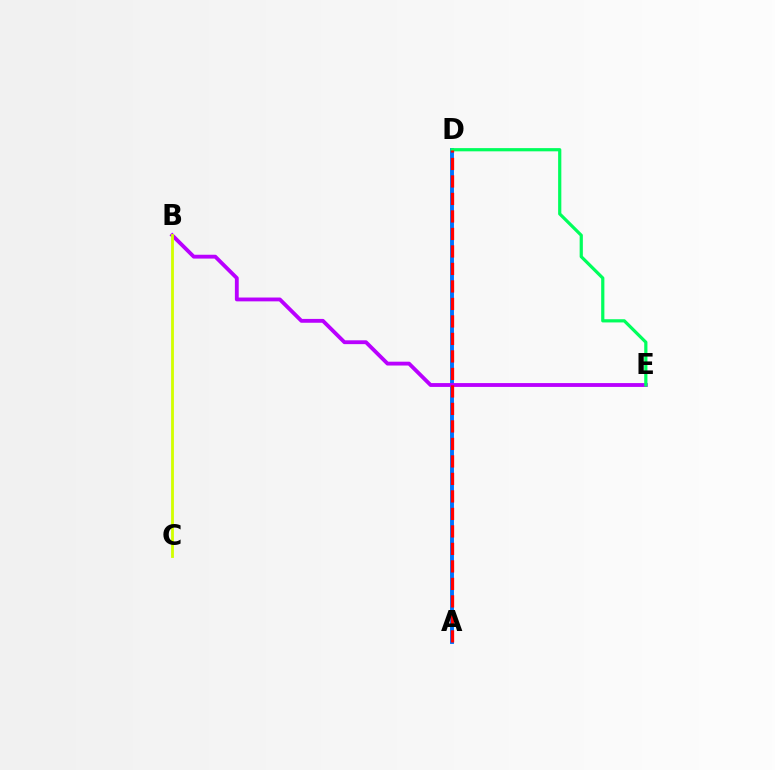{('A', 'D'): [{'color': '#0074ff', 'line_style': 'solid', 'thickness': 2.81}, {'color': '#ff0000', 'line_style': 'dashed', 'thickness': 2.38}], ('B', 'E'): [{'color': '#b900ff', 'line_style': 'solid', 'thickness': 2.76}], ('D', 'E'): [{'color': '#00ff5c', 'line_style': 'solid', 'thickness': 2.31}], ('B', 'C'): [{'color': '#d1ff00', 'line_style': 'solid', 'thickness': 2.03}]}